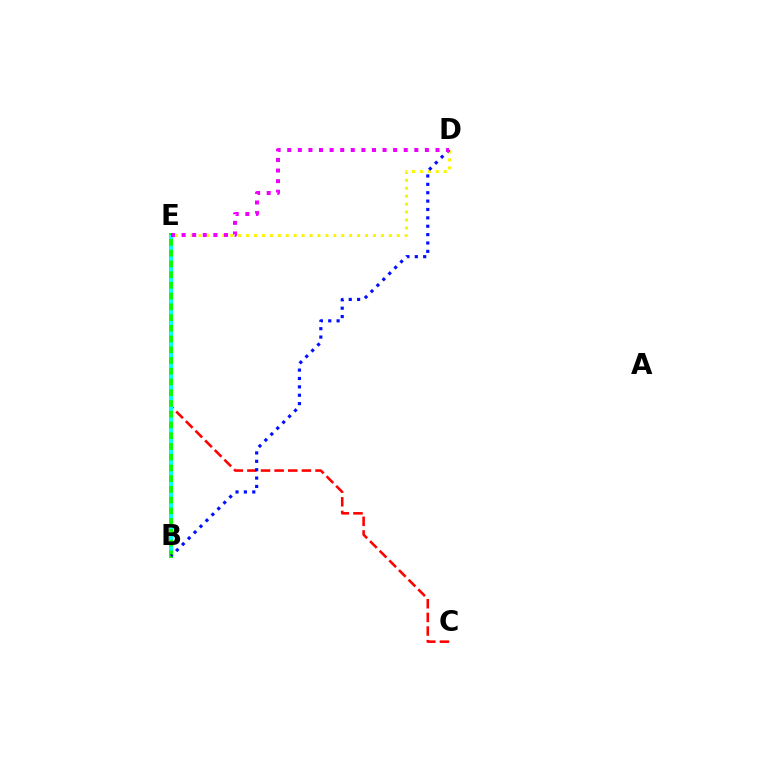{('C', 'E'): [{'color': '#ff0000', 'line_style': 'dashed', 'thickness': 1.85}], ('D', 'E'): [{'color': '#fcf500', 'line_style': 'dotted', 'thickness': 2.15}, {'color': '#ee00ff', 'line_style': 'dotted', 'thickness': 2.88}], ('B', 'E'): [{'color': '#08ff00', 'line_style': 'solid', 'thickness': 2.86}, {'color': '#00fff6', 'line_style': 'dotted', 'thickness': 2.92}], ('B', 'D'): [{'color': '#0010ff', 'line_style': 'dotted', 'thickness': 2.28}]}